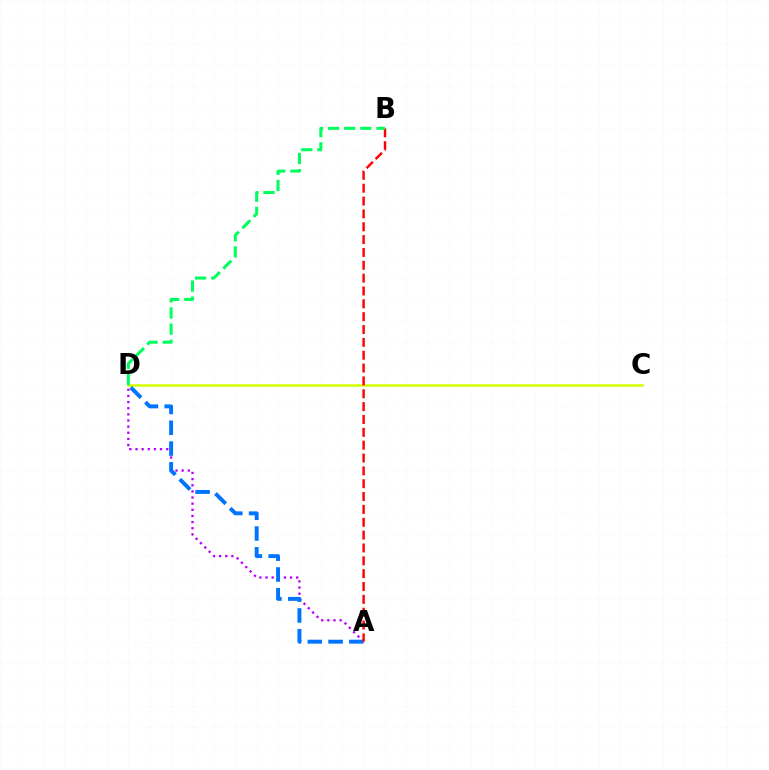{('A', 'D'): [{'color': '#b900ff', 'line_style': 'dotted', 'thickness': 1.67}, {'color': '#0074ff', 'line_style': 'dashed', 'thickness': 2.82}], ('C', 'D'): [{'color': '#d1ff00', 'line_style': 'solid', 'thickness': 1.82}], ('A', 'B'): [{'color': '#ff0000', 'line_style': 'dashed', 'thickness': 1.75}], ('B', 'D'): [{'color': '#00ff5c', 'line_style': 'dashed', 'thickness': 2.19}]}